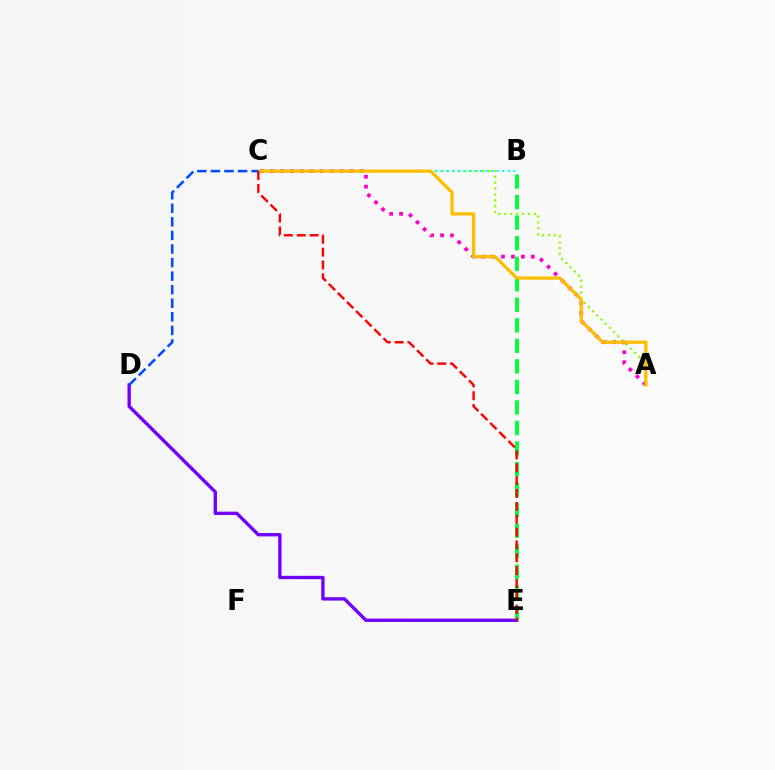{('A', 'C'): [{'color': '#84ff00', 'line_style': 'dotted', 'thickness': 1.61}, {'color': '#ff00cf', 'line_style': 'dotted', 'thickness': 2.71}, {'color': '#ffbd00', 'line_style': 'solid', 'thickness': 2.36}], ('B', 'C'): [{'color': '#00fff6', 'line_style': 'dotted', 'thickness': 1.51}], ('D', 'E'): [{'color': '#7200ff', 'line_style': 'solid', 'thickness': 2.42}], ('B', 'E'): [{'color': '#00ff39', 'line_style': 'dashed', 'thickness': 2.79}], ('C', 'E'): [{'color': '#ff0000', 'line_style': 'dashed', 'thickness': 1.75}], ('C', 'D'): [{'color': '#004bff', 'line_style': 'dashed', 'thickness': 1.84}]}